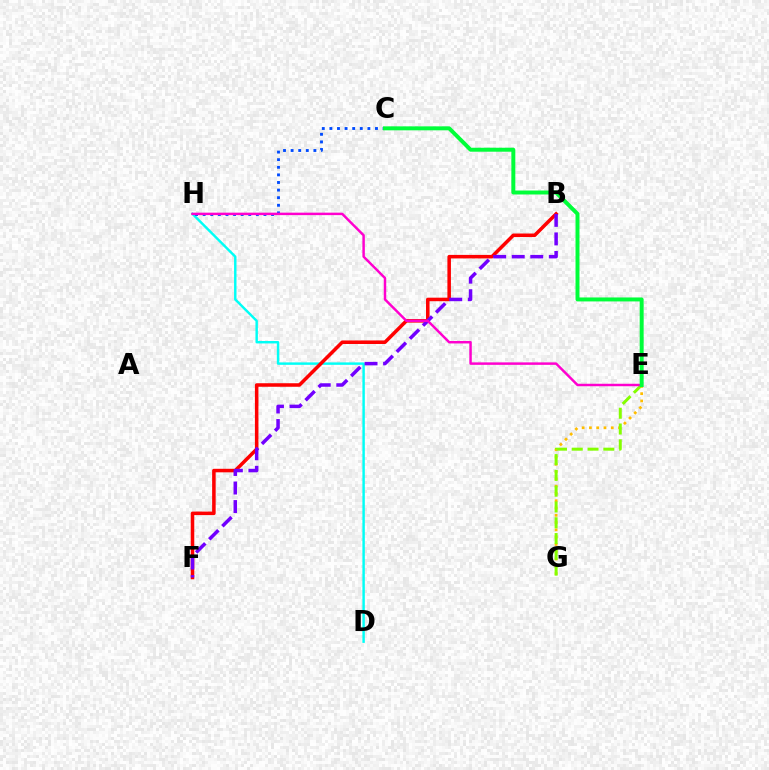{('D', 'H'): [{'color': '#00fff6', 'line_style': 'solid', 'thickness': 1.75}], ('B', 'F'): [{'color': '#ff0000', 'line_style': 'solid', 'thickness': 2.54}, {'color': '#7200ff', 'line_style': 'dashed', 'thickness': 2.52}], ('C', 'H'): [{'color': '#004bff', 'line_style': 'dotted', 'thickness': 2.06}], ('E', 'G'): [{'color': '#ffbd00', 'line_style': 'dotted', 'thickness': 1.98}, {'color': '#84ff00', 'line_style': 'dashed', 'thickness': 2.15}], ('E', 'H'): [{'color': '#ff00cf', 'line_style': 'solid', 'thickness': 1.78}], ('C', 'E'): [{'color': '#00ff39', 'line_style': 'solid', 'thickness': 2.85}]}